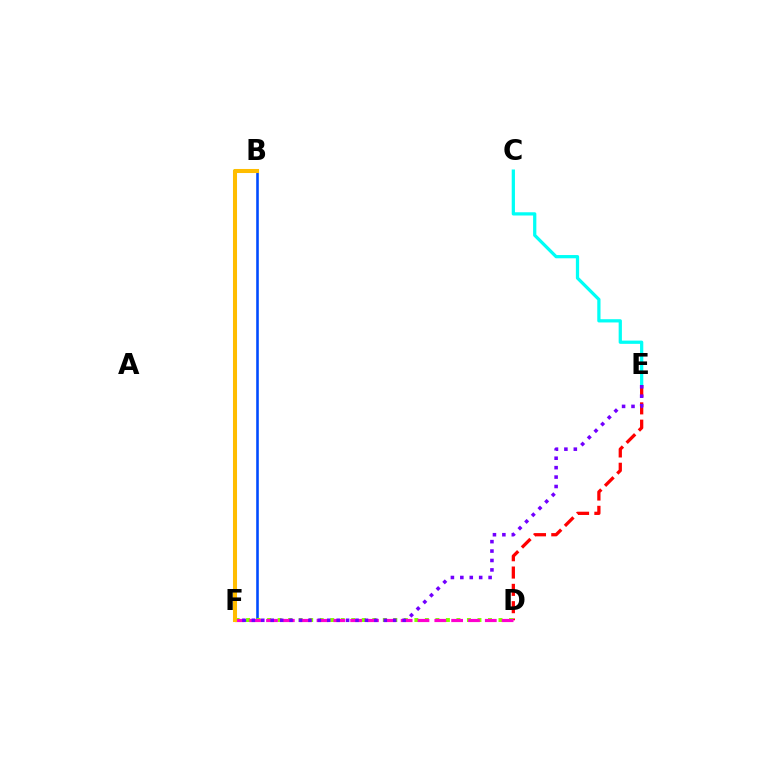{('B', 'F'): [{'color': '#004bff', 'line_style': 'solid', 'thickness': 1.87}, {'color': '#00ff39', 'line_style': 'dashed', 'thickness': 2.6}, {'color': '#ffbd00', 'line_style': 'solid', 'thickness': 2.92}], ('D', 'E'): [{'color': '#ff0000', 'line_style': 'dashed', 'thickness': 2.35}], ('D', 'F'): [{'color': '#84ff00', 'line_style': 'dotted', 'thickness': 2.86}, {'color': '#ff00cf', 'line_style': 'dashed', 'thickness': 2.29}], ('C', 'E'): [{'color': '#00fff6', 'line_style': 'solid', 'thickness': 2.34}], ('E', 'F'): [{'color': '#7200ff', 'line_style': 'dotted', 'thickness': 2.56}]}